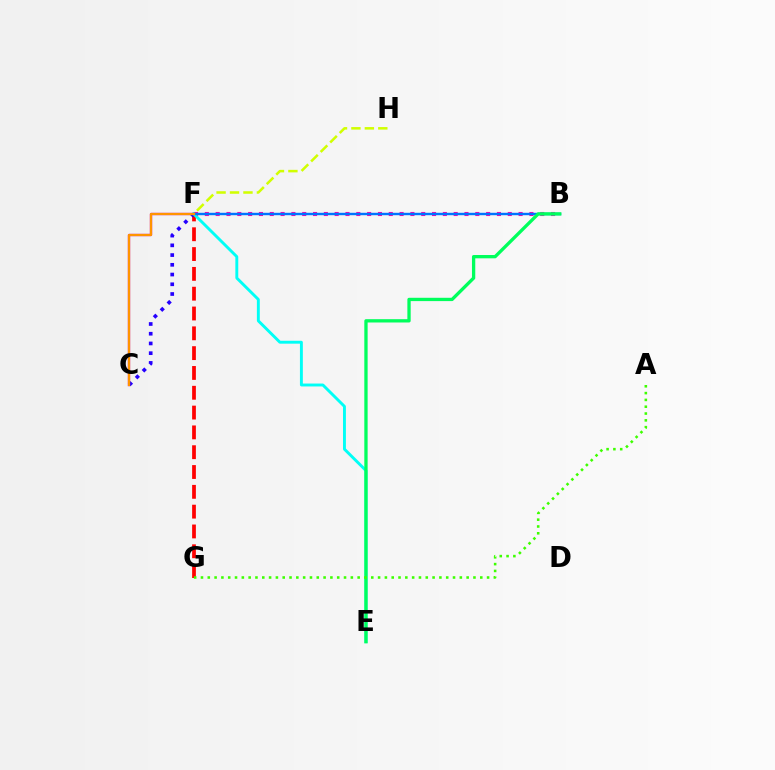{('B', 'F'): [{'color': '#ff00ac', 'line_style': 'dotted', 'thickness': 2.94}, {'color': '#0074ff', 'line_style': 'solid', 'thickness': 1.74}], ('C', 'F'): [{'color': '#b900ff', 'line_style': 'solid', 'thickness': 1.66}, {'color': '#2500ff', 'line_style': 'dotted', 'thickness': 2.64}, {'color': '#ff9400', 'line_style': 'solid', 'thickness': 1.66}], ('F', 'G'): [{'color': '#ff0000', 'line_style': 'dashed', 'thickness': 2.69}], ('E', 'F'): [{'color': '#00fff6', 'line_style': 'solid', 'thickness': 2.09}], ('B', 'E'): [{'color': '#00ff5c', 'line_style': 'solid', 'thickness': 2.38}], ('F', 'H'): [{'color': '#d1ff00', 'line_style': 'dashed', 'thickness': 1.83}], ('A', 'G'): [{'color': '#3dff00', 'line_style': 'dotted', 'thickness': 1.85}]}